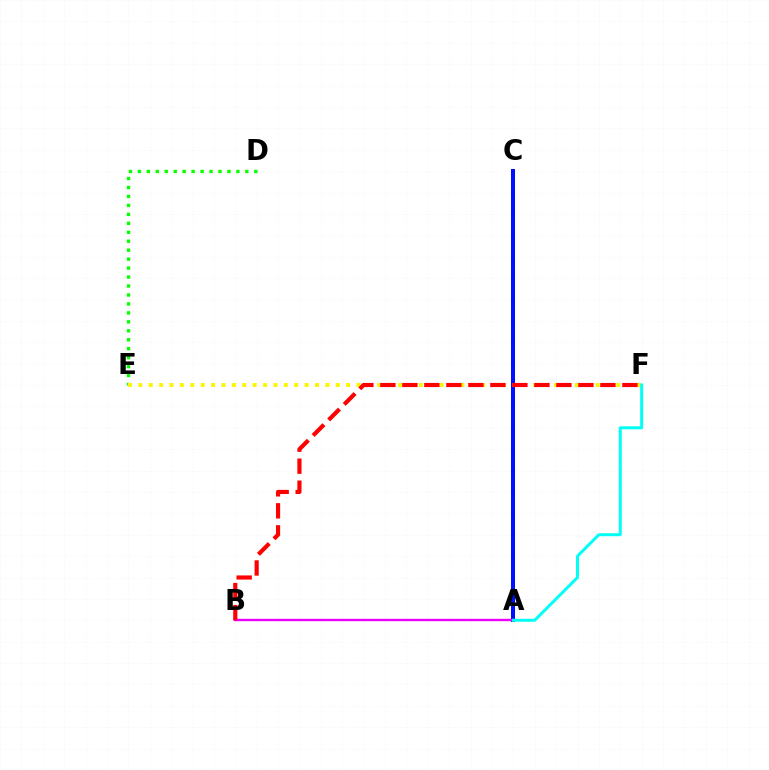{('A', 'C'): [{'color': '#0010ff', 'line_style': 'solid', 'thickness': 2.89}], ('D', 'E'): [{'color': '#08ff00', 'line_style': 'dotted', 'thickness': 2.43}], ('A', 'B'): [{'color': '#ee00ff', 'line_style': 'solid', 'thickness': 1.72}], ('E', 'F'): [{'color': '#fcf500', 'line_style': 'dotted', 'thickness': 2.82}], ('B', 'F'): [{'color': '#ff0000', 'line_style': 'dashed', 'thickness': 2.99}], ('A', 'F'): [{'color': '#00fff6', 'line_style': 'solid', 'thickness': 2.14}]}